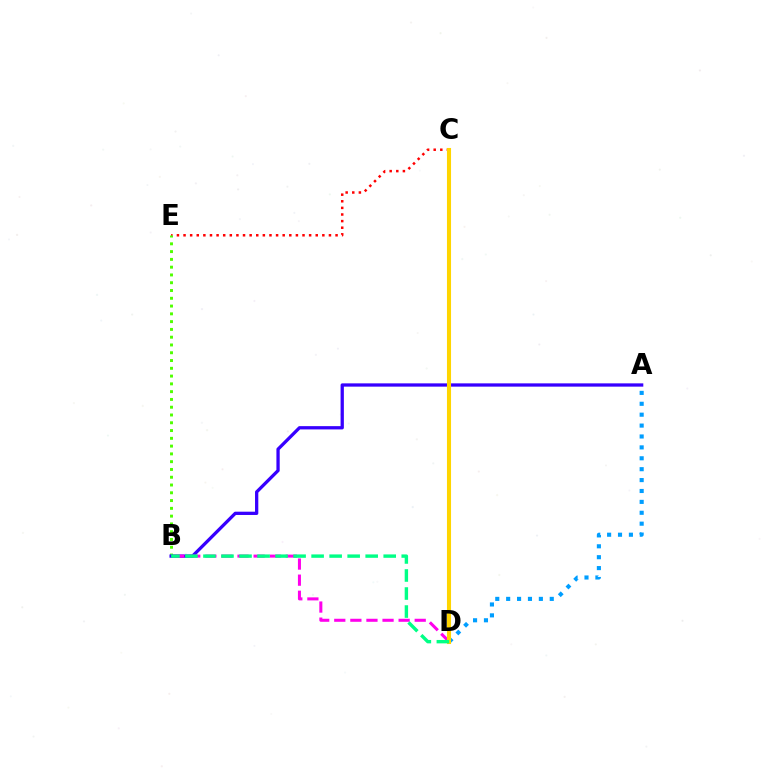{('C', 'E'): [{'color': '#ff0000', 'line_style': 'dotted', 'thickness': 1.8}], ('B', 'E'): [{'color': '#4fff00', 'line_style': 'dotted', 'thickness': 2.11}], ('A', 'D'): [{'color': '#009eff', 'line_style': 'dotted', 'thickness': 2.96}], ('A', 'B'): [{'color': '#3700ff', 'line_style': 'solid', 'thickness': 2.36}], ('B', 'D'): [{'color': '#ff00ed', 'line_style': 'dashed', 'thickness': 2.19}, {'color': '#00ff86', 'line_style': 'dashed', 'thickness': 2.45}], ('C', 'D'): [{'color': '#ffd500', 'line_style': 'solid', 'thickness': 2.94}]}